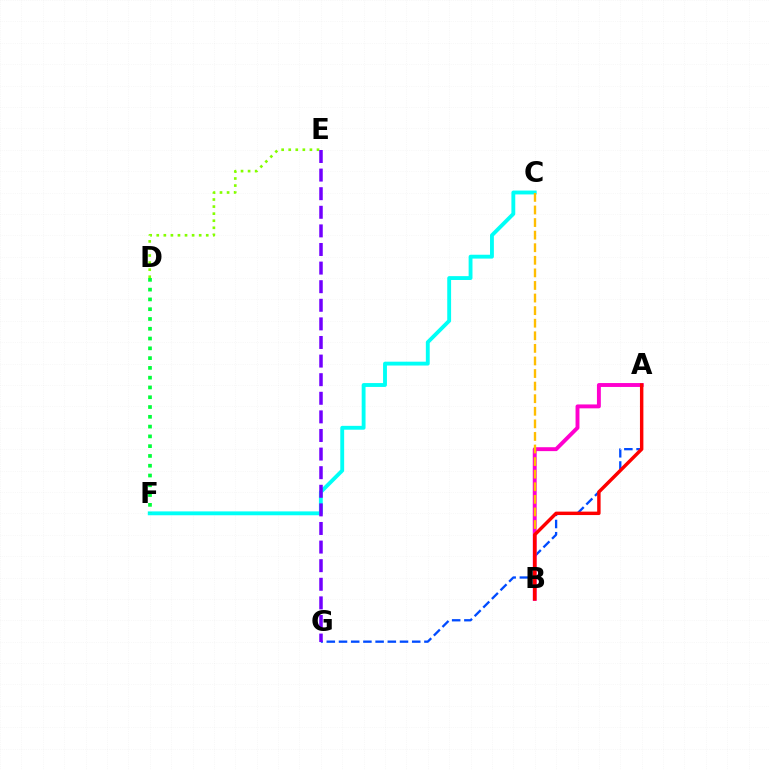{('A', 'G'): [{'color': '#004bff', 'line_style': 'dashed', 'thickness': 1.66}], ('C', 'F'): [{'color': '#00fff6', 'line_style': 'solid', 'thickness': 2.78}], ('D', 'E'): [{'color': '#84ff00', 'line_style': 'dotted', 'thickness': 1.92}], ('A', 'B'): [{'color': '#ff00cf', 'line_style': 'solid', 'thickness': 2.81}, {'color': '#ff0000', 'line_style': 'solid', 'thickness': 2.47}], ('D', 'F'): [{'color': '#00ff39', 'line_style': 'dotted', 'thickness': 2.66}], ('B', 'C'): [{'color': '#ffbd00', 'line_style': 'dashed', 'thickness': 1.71}], ('E', 'G'): [{'color': '#7200ff', 'line_style': 'dashed', 'thickness': 2.53}]}